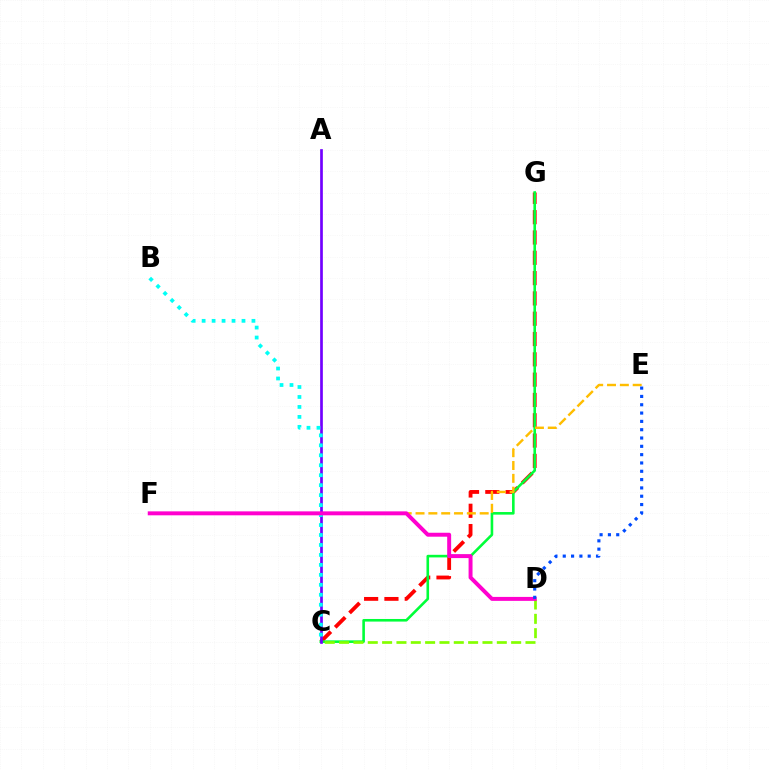{('C', 'G'): [{'color': '#ff0000', 'line_style': 'dashed', 'thickness': 2.76}, {'color': '#00ff39', 'line_style': 'solid', 'thickness': 1.87}], ('E', 'F'): [{'color': '#ffbd00', 'line_style': 'dashed', 'thickness': 1.74}], ('C', 'D'): [{'color': '#84ff00', 'line_style': 'dashed', 'thickness': 1.95}], ('A', 'C'): [{'color': '#7200ff', 'line_style': 'solid', 'thickness': 1.94}], ('B', 'C'): [{'color': '#00fff6', 'line_style': 'dotted', 'thickness': 2.71}], ('D', 'F'): [{'color': '#ff00cf', 'line_style': 'solid', 'thickness': 2.84}], ('D', 'E'): [{'color': '#004bff', 'line_style': 'dotted', 'thickness': 2.26}]}